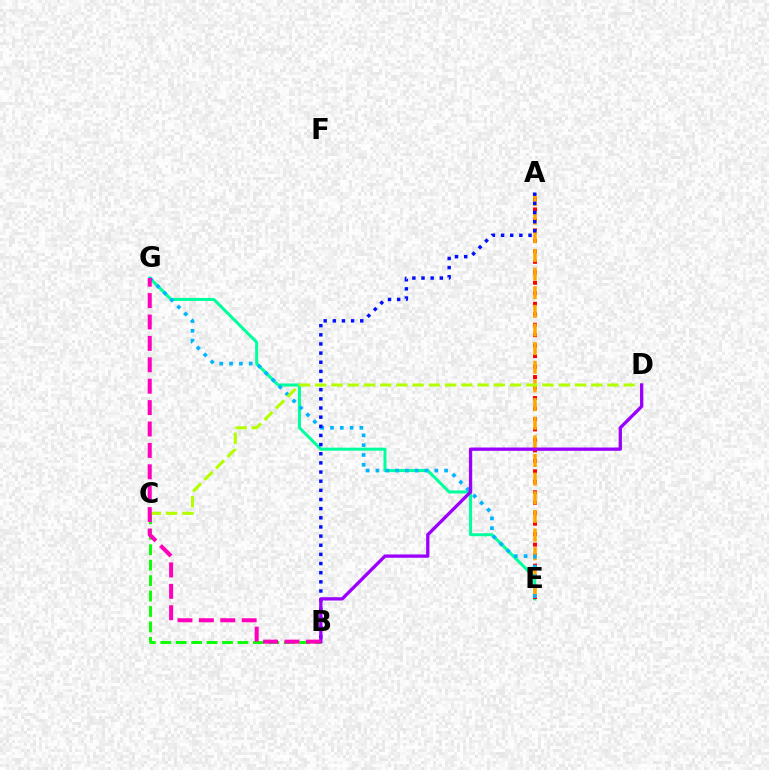{('E', 'G'): [{'color': '#00ff9d', 'line_style': 'solid', 'thickness': 2.17}, {'color': '#00b5ff', 'line_style': 'dotted', 'thickness': 2.66}], ('A', 'E'): [{'color': '#ff0000', 'line_style': 'dotted', 'thickness': 2.85}, {'color': '#ffa500', 'line_style': 'dashed', 'thickness': 2.53}], ('B', 'C'): [{'color': '#08ff00', 'line_style': 'dashed', 'thickness': 2.1}], ('A', 'B'): [{'color': '#0010ff', 'line_style': 'dotted', 'thickness': 2.49}], ('C', 'D'): [{'color': '#b3ff00', 'line_style': 'dashed', 'thickness': 2.21}], ('B', 'D'): [{'color': '#9b00ff', 'line_style': 'solid', 'thickness': 2.37}], ('B', 'G'): [{'color': '#ff00bd', 'line_style': 'dashed', 'thickness': 2.91}]}